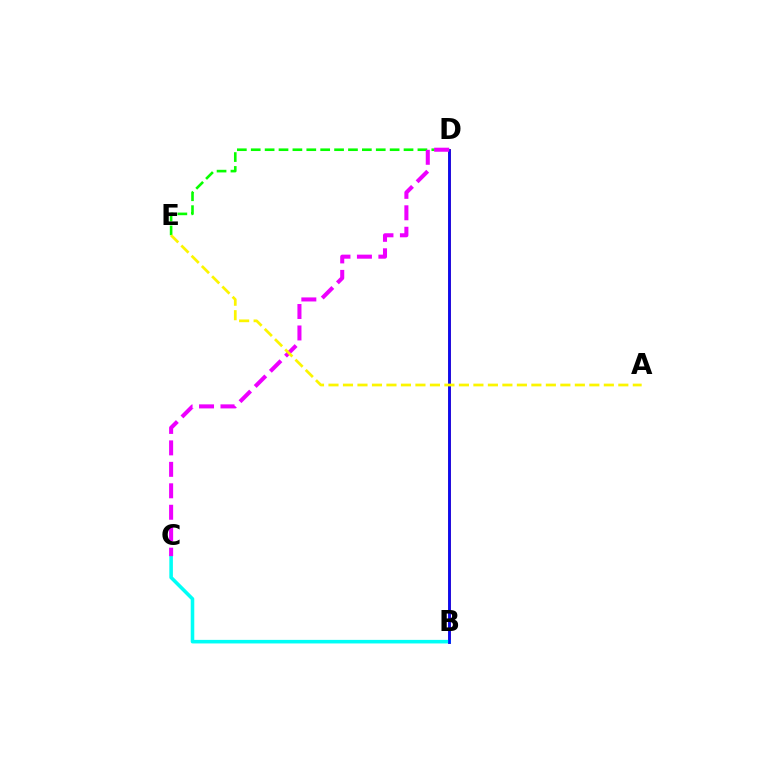{('B', 'D'): [{'color': '#ff0000', 'line_style': 'solid', 'thickness': 2.05}, {'color': '#0010ff', 'line_style': 'solid', 'thickness': 1.94}], ('B', 'C'): [{'color': '#00fff6', 'line_style': 'solid', 'thickness': 2.57}], ('D', 'E'): [{'color': '#08ff00', 'line_style': 'dashed', 'thickness': 1.89}], ('C', 'D'): [{'color': '#ee00ff', 'line_style': 'dashed', 'thickness': 2.92}], ('A', 'E'): [{'color': '#fcf500', 'line_style': 'dashed', 'thickness': 1.97}]}